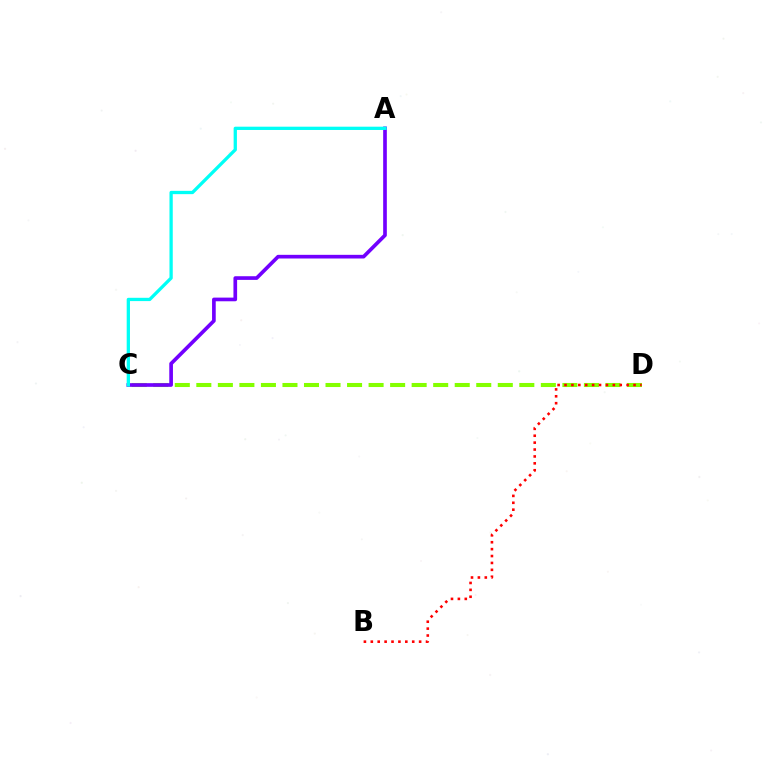{('C', 'D'): [{'color': '#84ff00', 'line_style': 'dashed', 'thickness': 2.93}], ('A', 'C'): [{'color': '#7200ff', 'line_style': 'solid', 'thickness': 2.64}, {'color': '#00fff6', 'line_style': 'solid', 'thickness': 2.37}], ('B', 'D'): [{'color': '#ff0000', 'line_style': 'dotted', 'thickness': 1.87}]}